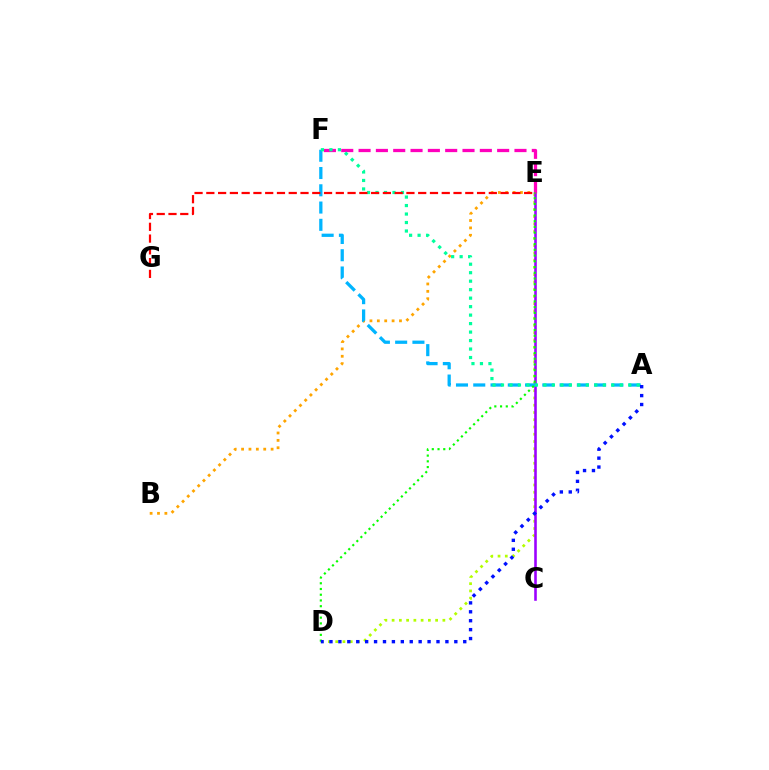{('D', 'E'): [{'color': '#b3ff00', 'line_style': 'dotted', 'thickness': 1.97}, {'color': '#08ff00', 'line_style': 'dotted', 'thickness': 1.56}], ('B', 'E'): [{'color': '#ffa500', 'line_style': 'dotted', 'thickness': 2.0}], ('C', 'E'): [{'color': '#9b00ff', 'line_style': 'solid', 'thickness': 1.86}], ('E', 'F'): [{'color': '#ff00bd', 'line_style': 'dashed', 'thickness': 2.35}], ('A', 'F'): [{'color': '#00b5ff', 'line_style': 'dashed', 'thickness': 2.35}, {'color': '#00ff9d', 'line_style': 'dotted', 'thickness': 2.31}], ('E', 'G'): [{'color': '#ff0000', 'line_style': 'dashed', 'thickness': 1.6}], ('A', 'D'): [{'color': '#0010ff', 'line_style': 'dotted', 'thickness': 2.42}]}